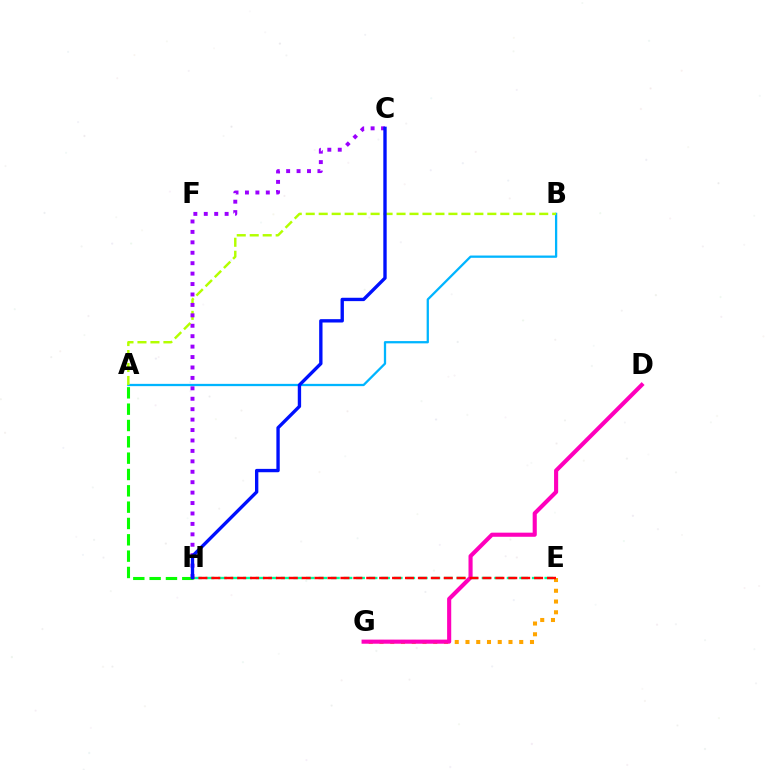{('A', 'H'): [{'color': '#08ff00', 'line_style': 'dashed', 'thickness': 2.22}], ('A', 'B'): [{'color': '#00b5ff', 'line_style': 'solid', 'thickness': 1.64}, {'color': '#b3ff00', 'line_style': 'dashed', 'thickness': 1.76}], ('E', 'H'): [{'color': '#00ff9d', 'line_style': 'dashed', 'thickness': 1.71}, {'color': '#ff0000', 'line_style': 'dashed', 'thickness': 1.75}], ('E', 'G'): [{'color': '#ffa500', 'line_style': 'dotted', 'thickness': 2.92}], ('D', 'G'): [{'color': '#ff00bd', 'line_style': 'solid', 'thickness': 2.96}], ('C', 'H'): [{'color': '#9b00ff', 'line_style': 'dotted', 'thickness': 2.83}, {'color': '#0010ff', 'line_style': 'solid', 'thickness': 2.42}]}